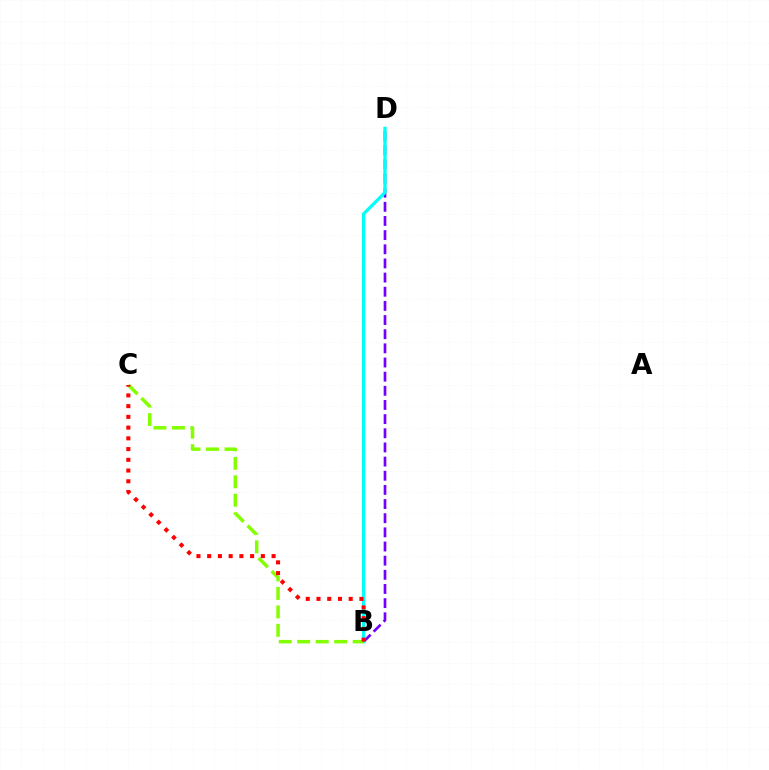{('B', 'D'): [{'color': '#7200ff', 'line_style': 'dashed', 'thickness': 1.92}, {'color': '#00fff6', 'line_style': 'solid', 'thickness': 2.34}], ('B', 'C'): [{'color': '#84ff00', 'line_style': 'dashed', 'thickness': 2.51}, {'color': '#ff0000', 'line_style': 'dotted', 'thickness': 2.92}]}